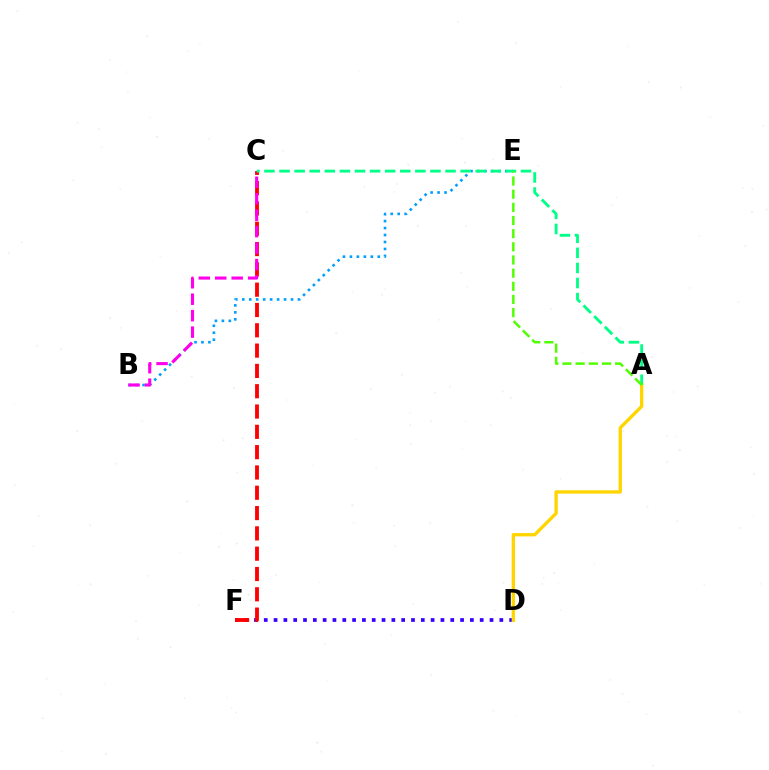{('D', 'F'): [{'color': '#3700ff', 'line_style': 'dotted', 'thickness': 2.67}], ('C', 'F'): [{'color': '#ff0000', 'line_style': 'dashed', 'thickness': 2.76}], ('B', 'E'): [{'color': '#009eff', 'line_style': 'dotted', 'thickness': 1.89}], ('B', 'C'): [{'color': '#ff00ed', 'line_style': 'dashed', 'thickness': 2.24}], ('A', 'D'): [{'color': '#ffd500', 'line_style': 'solid', 'thickness': 2.4}], ('A', 'C'): [{'color': '#00ff86', 'line_style': 'dashed', 'thickness': 2.05}], ('A', 'E'): [{'color': '#4fff00', 'line_style': 'dashed', 'thickness': 1.79}]}